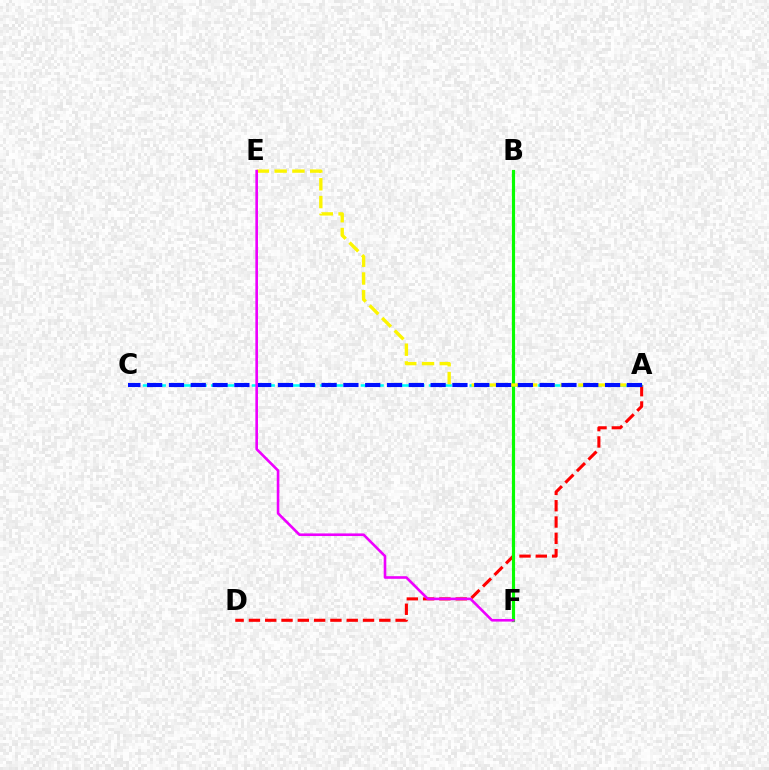{('A', 'D'): [{'color': '#ff0000', 'line_style': 'dashed', 'thickness': 2.21}], ('A', 'C'): [{'color': '#00fff6', 'line_style': 'dashed', 'thickness': 1.85}, {'color': '#0010ff', 'line_style': 'dashed', 'thickness': 2.96}], ('B', 'F'): [{'color': '#08ff00', 'line_style': 'solid', 'thickness': 2.27}], ('A', 'E'): [{'color': '#fcf500', 'line_style': 'dashed', 'thickness': 2.42}], ('E', 'F'): [{'color': '#ee00ff', 'line_style': 'solid', 'thickness': 1.88}]}